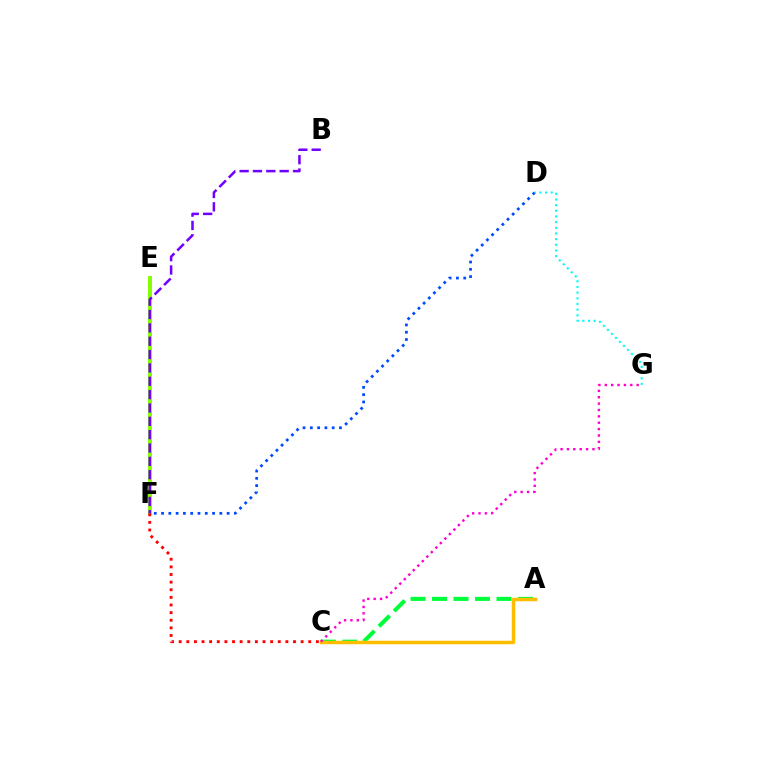{('A', 'C'): [{'color': '#00ff39', 'line_style': 'dashed', 'thickness': 2.92}, {'color': '#ffbd00', 'line_style': 'solid', 'thickness': 2.52}], ('E', 'F'): [{'color': '#84ff00', 'line_style': 'solid', 'thickness': 2.87}], ('D', 'F'): [{'color': '#004bff', 'line_style': 'dotted', 'thickness': 1.98}], ('D', 'G'): [{'color': '#00fff6', 'line_style': 'dotted', 'thickness': 1.54}], ('C', 'F'): [{'color': '#ff0000', 'line_style': 'dotted', 'thickness': 2.07}], ('B', 'F'): [{'color': '#7200ff', 'line_style': 'dashed', 'thickness': 1.81}], ('C', 'G'): [{'color': '#ff00cf', 'line_style': 'dotted', 'thickness': 1.73}]}